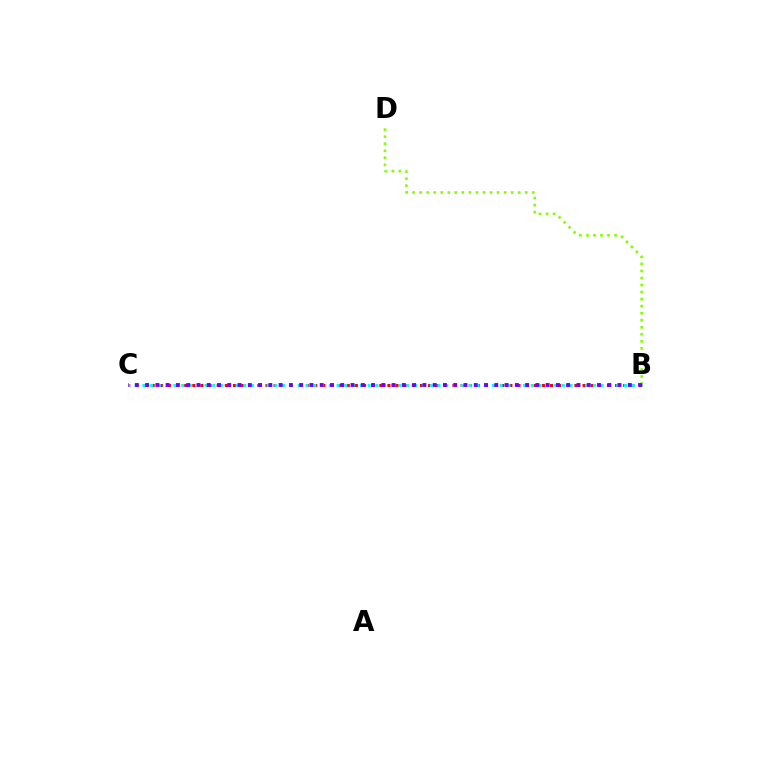{('B', 'D'): [{'color': '#84ff00', 'line_style': 'dotted', 'thickness': 1.91}], ('B', 'C'): [{'color': '#ff0000', 'line_style': 'dotted', 'thickness': 2.21}, {'color': '#00fff6', 'line_style': 'dotted', 'thickness': 2.11}, {'color': '#7200ff', 'line_style': 'dotted', 'thickness': 2.79}]}